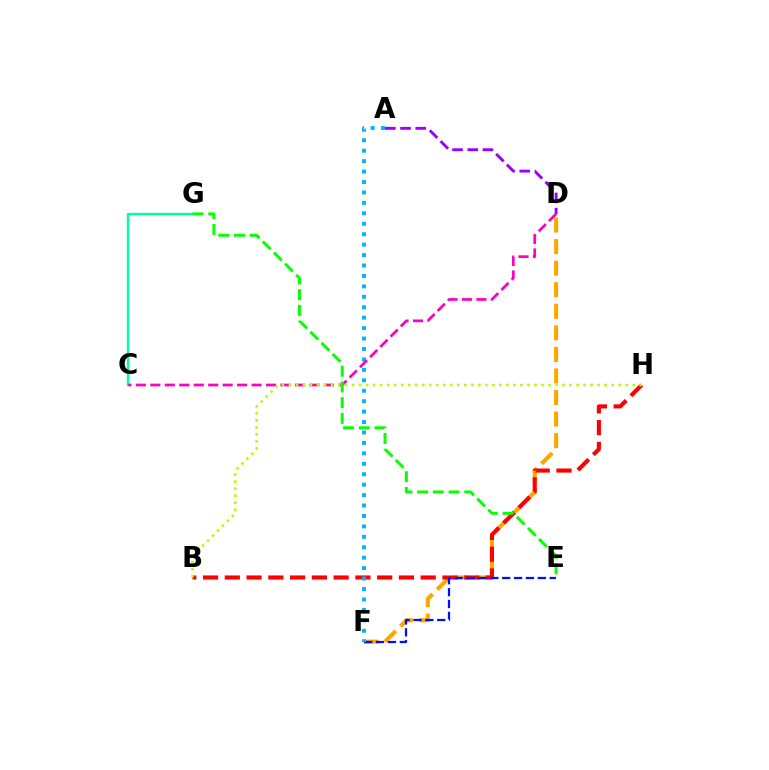{('D', 'F'): [{'color': '#ffa500', 'line_style': 'dashed', 'thickness': 2.93}], ('B', 'H'): [{'color': '#ff0000', 'line_style': 'dashed', 'thickness': 2.96}, {'color': '#b3ff00', 'line_style': 'dotted', 'thickness': 1.91}], ('E', 'F'): [{'color': '#0010ff', 'line_style': 'dashed', 'thickness': 1.61}], ('A', 'F'): [{'color': '#00b5ff', 'line_style': 'dotted', 'thickness': 2.84}], ('C', 'G'): [{'color': '#00ff9d', 'line_style': 'solid', 'thickness': 1.71}], ('C', 'D'): [{'color': '#ff00bd', 'line_style': 'dashed', 'thickness': 1.96}], ('A', 'D'): [{'color': '#9b00ff', 'line_style': 'dashed', 'thickness': 2.07}], ('E', 'G'): [{'color': '#08ff00', 'line_style': 'dashed', 'thickness': 2.13}]}